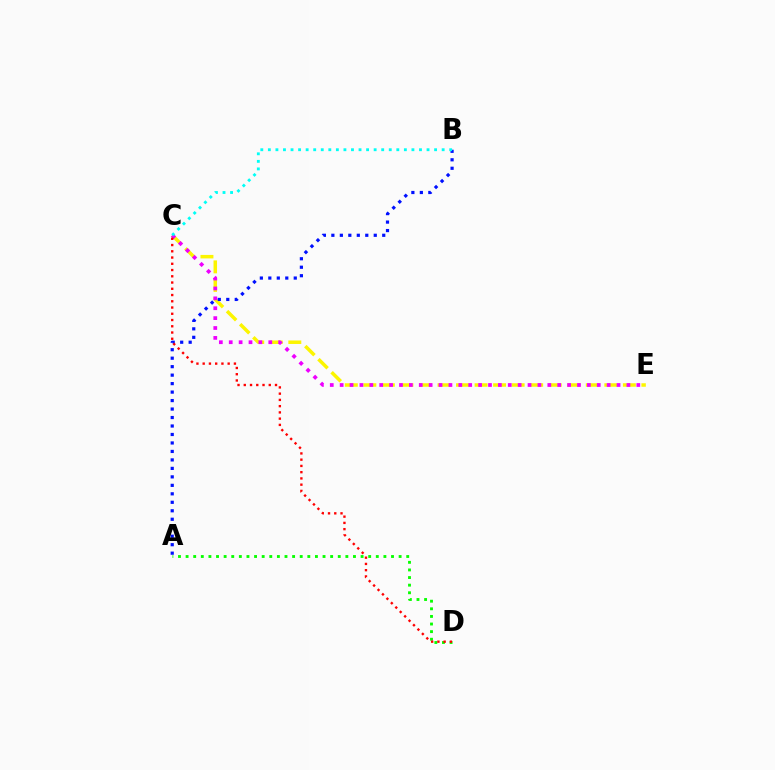{('C', 'E'): [{'color': '#fcf500', 'line_style': 'dashed', 'thickness': 2.52}, {'color': '#ee00ff', 'line_style': 'dotted', 'thickness': 2.69}], ('A', 'B'): [{'color': '#0010ff', 'line_style': 'dotted', 'thickness': 2.3}], ('A', 'D'): [{'color': '#08ff00', 'line_style': 'dotted', 'thickness': 2.07}], ('C', 'D'): [{'color': '#ff0000', 'line_style': 'dotted', 'thickness': 1.7}], ('B', 'C'): [{'color': '#00fff6', 'line_style': 'dotted', 'thickness': 2.05}]}